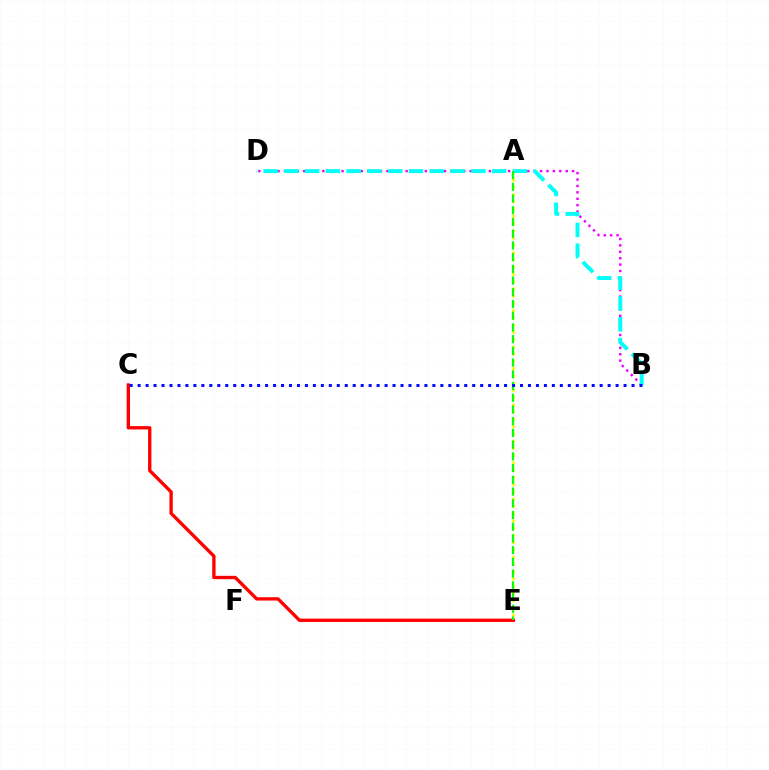{('B', 'D'): [{'color': '#ee00ff', 'line_style': 'dotted', 'thickness': 1.74}, {'color': '#00fff6', 'line_style': 'dashed', 'thickness': 2.82}], ('A', 'E'): [{'color': '#fcf500', 'line_style': 'dotted', 'thickness': 1.97}, {'color': '#08ff00', 'line_style': 'dashed', 'thickness': 1.59}], ('C', 'E'): [{'color': '#ff0000', 'line_style': 'solid', 'thickness': 2.4}], ('B', 'C'): [{'color': '#0010ff', 'line_style': 'dotted', 'thickness': 2.16}]}